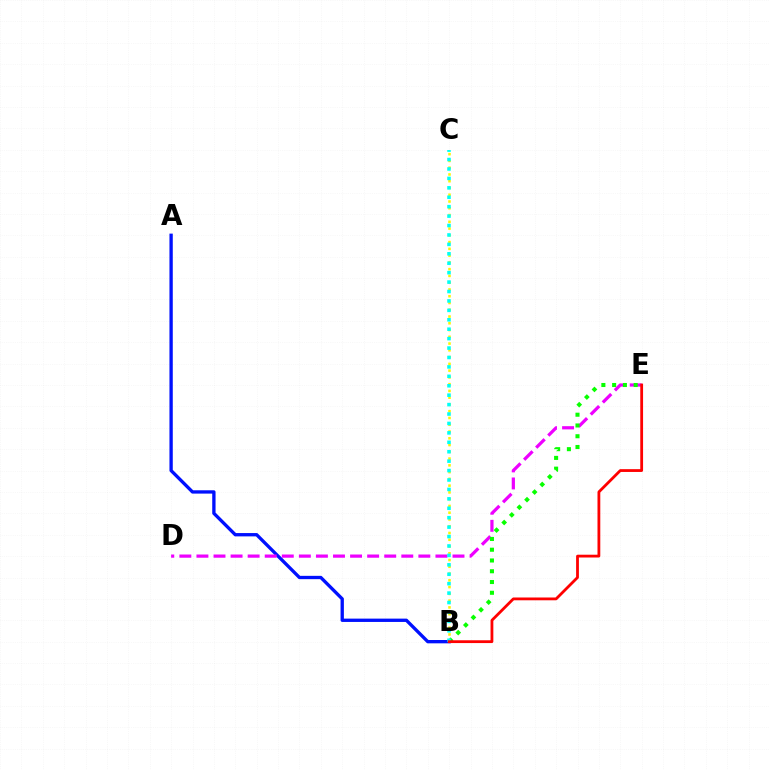{('B', 'C'): [{'color': '#fcf500', 'line_style': 'dotted', 'thickness': 1.84}, {'color': '#00fff6', 'line_style': 'dotted', 'thickness': 2.56}], ('A', 'B'): [{'color': '#0010ff', 'line_style': 'solid', 'thickness': 2.39}], ('D', 'E'): [{'color': '#ee00ff', 'line_style': 'dashed', 'thickness': 2.32}], ('B', 'E'): [{'color': '#08ff00', 'line_style': 'dotted', 'thickness': 2.92}, {'color': '#ff0000', 'line_style': 'solid', 'thickness': 2.01}]}